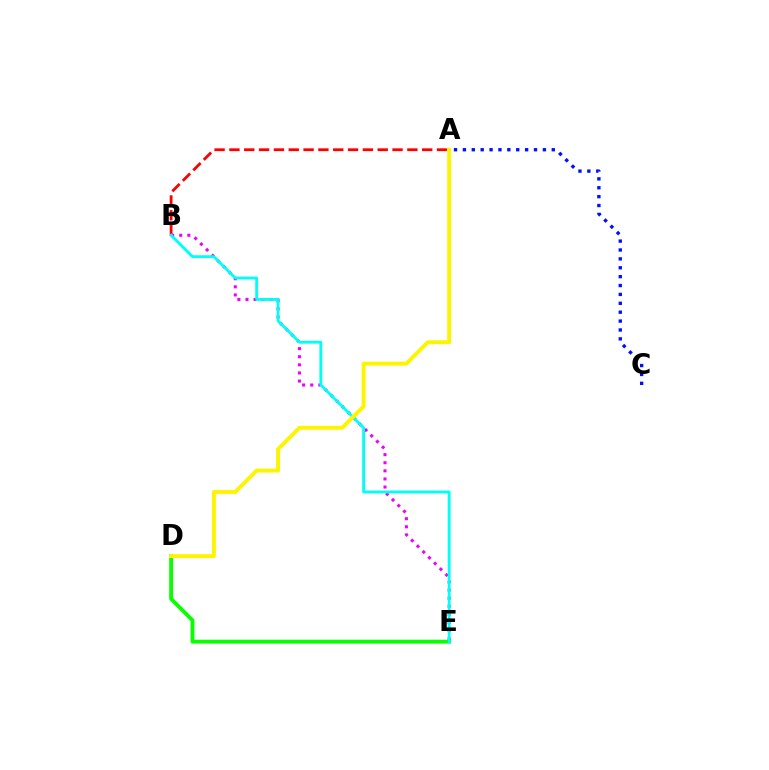{('D', 'E'): [{'color': '#08ff00', 'line_style': 'solid', 'thickness': 2.77}], ('A', 'B'): [{'color': '#ff0000', 'line_style': 'dashed', 'thickness': 2.01}], ('B', 'E'): [{'color': '#ee00ff', 'line_style': 'dotted', 'thickness': 2.2}, {'color': '#00fff6', 'line_style': 'solid', 'thickness': 2.04}], ('A', 'C'): [{'color': '#0010ff', 'line_style': 'dotted', 'thickness': 2.41}], ('A', 'D'): [{'color': '#fcf500', 'line_style': 'solid', 'thickness': 2.82}]}